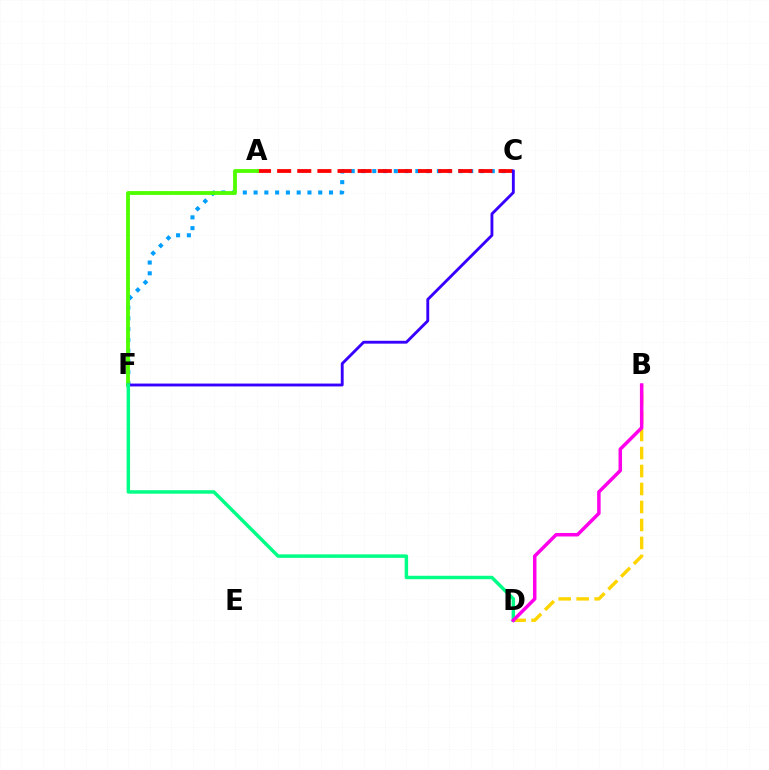{('C', 'F'): [{'color': '#009eff', 'line_style': 'dotted', 'thickness': 2.93}, {'color': '#3700ff', 'line_style': 'solid', 'thickness': 2.06}], ('B', 'D'): [{'color': '#ffd500', 'line_style': 'dashed', 'thickness': 2.44}, {'color': '#ff00ed', 'line_style': 'solid', 'thickness': 2.51}], ('A', 'C'): [{'color': '#ff0000', 'line_style': 'dashed', 'thickness': 2.73}], ('A', 'F'): [{'color': '#4fff00', 'line_style': 'solid', 'thickness': 2.76}], ('D', 'F'): [{'color': '#00ff86', 'line_style': 'solid', 'thickness': 2.49}]}